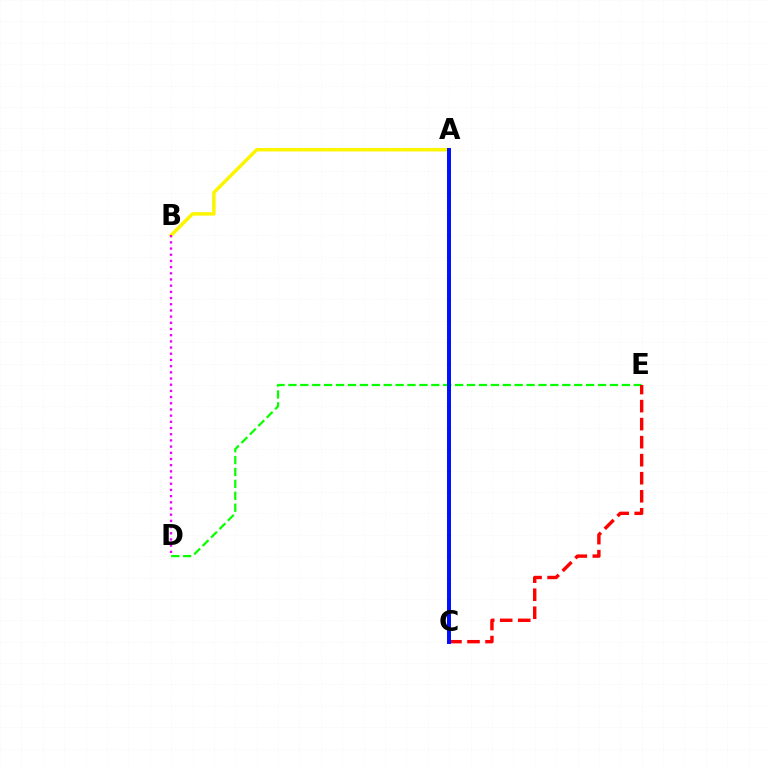{('A', 'B'): [{'color': '#fcf500', 'line_style': 'solid', 'thickness': 2.52}], ('A', 'C'): [{'color': '#00fff6', 'line_style': 'dashed', 'thickness': 2.62}, {'color': '#0010ff', 'line_style': 'solid', 'thickness': 2.86}], ('D', 'E'): [{'color': '#08ff00', 'line_style': 'dashed', 'thickness': 1.62}], ('C', 'E'): [{'color': '#ff0000', 'line_style': 'dashed', 'thickness': 2.45}], ('B', 'D'): [{'color': '#ee00ff', 'line_style': 'dotted', 'thickness': 1.68}]}